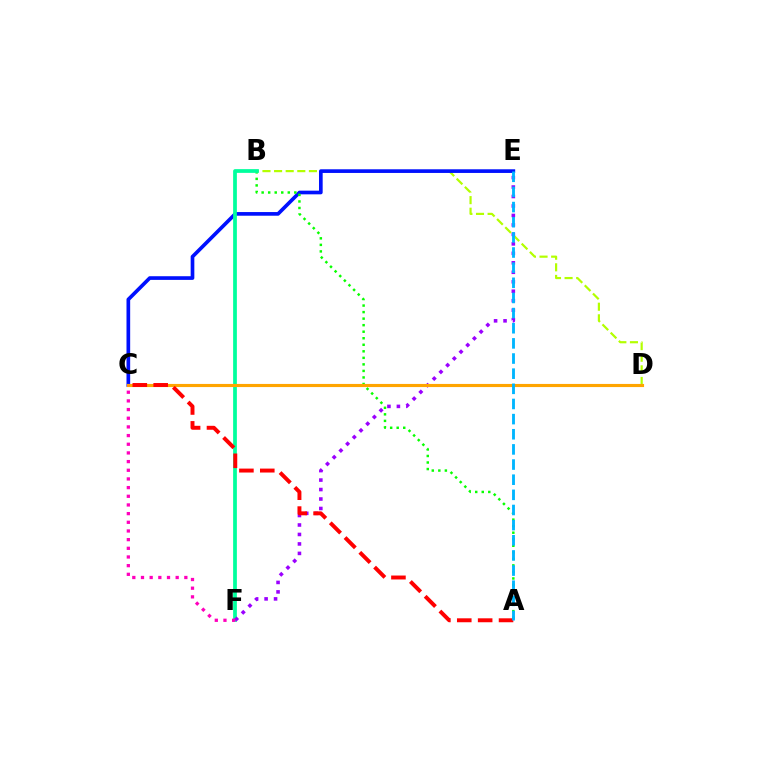{('B', 'D'): [{'color': '#b3ff00', 'line_style': 'dashed', 'thickness': 1.58}], ('C', 'E'): [{'color': '#0010ff', 'line_style': 'solid', 'thickness': 2.64}], ('A', 'B'): [{'color': '#08ff00', 'line_style': 'dotted', 'thickness': 1.78}], ('B', 'F'): [{'color': '#00ff9d', 'line_style': 'solid', 'thickness': 2.69}], ('E', 'F'): [{'color': '#9b00ff', 'line_style': 'dotted', 'thickness': 2.57}], ('C', 'D'): [{'color': '#ffa500', 'line_style': 'solid', 'thickness': 2.25}], ('A', 'C'): [{'color': '#ff0000', 'line_style': 'dashed', 'thickness': 2.84}], ('C', 'F'): [{'color': '#ff00bd', 'line_style': 'dotted', 'thickness': 2.36}], ('A', 'E'): [{'color': '#00b5ff', 'line_style': 'dashed', 'thickness': 2.06}]}